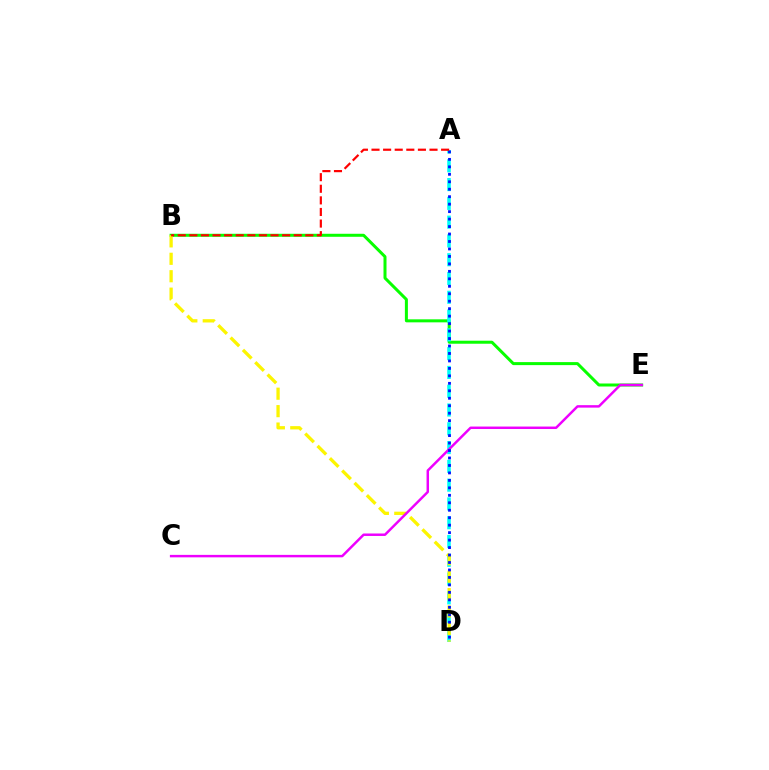{('B', 'E'): [{'color': '#08ff00', 'line_style': 'solid', 'thickness': 2.17}], ('A', 'D'): [{'color': '#00fff6', 'line_style': 'dashed', 'thickness': 2.55}, {'color': '#0010ff', 'line_style': 'dotted', 'thickness': 2.03}], ('B', 'D'): [{'color': '#fcf500', 'line_style': 'dashed', 'thickness': 2.37}], ('C', 'E'): [{'color': '#ee00ff', 'line_style': 'solid', 'thickness': 1.78}], ('A', 'B'): [{'color': '#ff0000', 'line_style': 'dashed', 'thickness': 1.58}]}